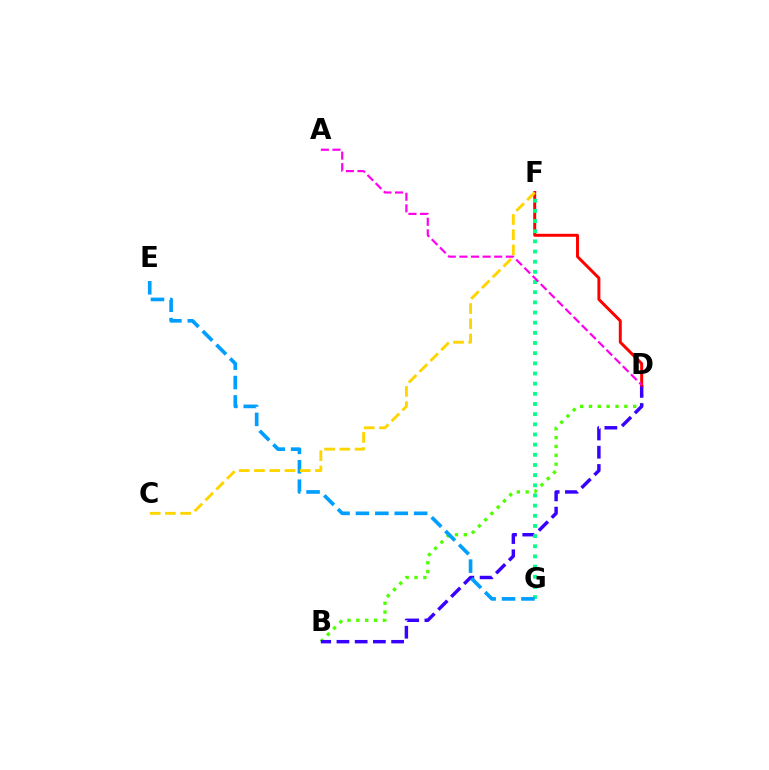{('B', 'D'): [{'color': '#4fff00', 'line_style': 'dotted', 'thickness': 2.4}, {'color': '#3700ff', 'line_style': 'dashed', 'thickness': 2.48}], ('D', 'F'): [{'color': '#ff0000', 'line_style': 'solid', 'thickness': 2.14}], ('F', 'G'): [{'color': '#00ff86', 'line_style': 'dotted', 'thickness': 2.76}], ('E', 'G'): [{'color': '#009eff', 'line_style': 'dashed', 'thickness': 2.64}], ('C', 'F'): [{'color': '#ffd500', 'line_style': 'dashed', 'thickness': 2.07}], ('A', 'D'): [{'color': '#ff00ed', 'line_style': 'dashed', 'thickness': 1.58}]}